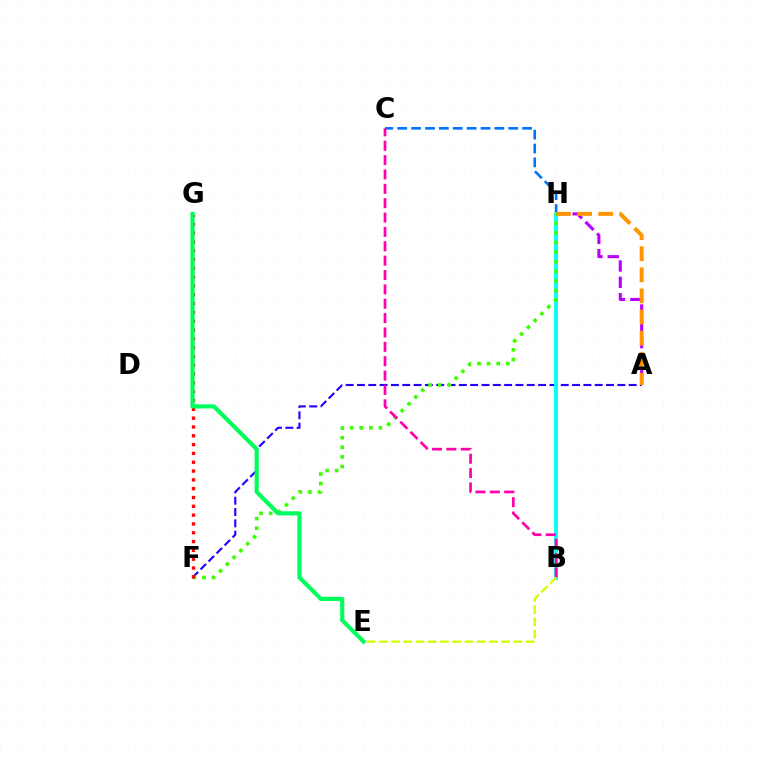{('A', 'F'): [{'color': '#2500ff', 'line_style': 'dashed', 'thickness': 1.54}], ('C', 'H'): [{'color': '#0074ff', 'line_style': 'dashed', 'thickness': 1.89}], ('A', 'H'): [{'color': '#b900ff', 'line_style': 'dashed', 'thickness': 2.22}, {'color': '#ff9400', 'line_style': 'dashed', 'thickness': 2.87}], ('B', 'H'): [{'color': '#00fff6', 'line_style': 'solid', 'thickness': 2.74}], ('F', 'H'): [{'color': '#3dff00', 'line_style': 'dotted', 'thickness': 2.61}], ('F', 'G'): [{'color': '#ff0000', 'line_style': 'dotted', 'thickness': 2.39}], ('E', 'G'): [{'color': '#00ff5c', 'line_style': 'solid', 'thickness': 2.98}], ('B', 'C'): [{'color': '#ff00ac', 'line_style': 'dashed', 'thickness': 1.95}], ('B', 'E'): [{'color': '#d1ff00', 'line_style': 'dashed', 'thickness': 1.66}]}